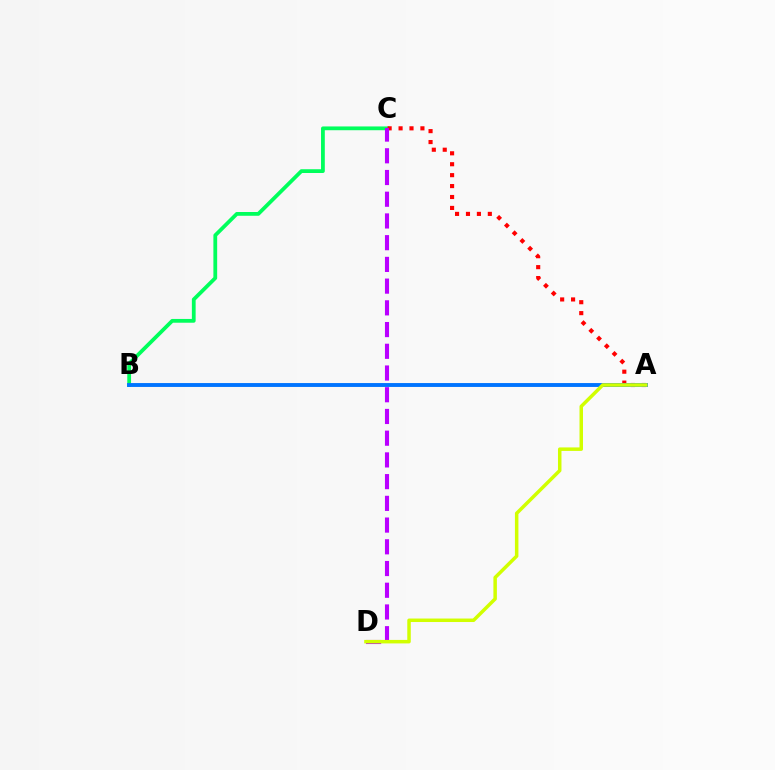{('B', 'C'): [{'color': '#00ff5c', 'line_style': 'solid', 'thickness': 2.72}], ('A', 'C'): [{'color': '#ff0000', 'line_style': 'dotted', 'thickness': 2.97}], ('C', 'D'): [{'color': '#b900ff', 'line_style': 'dashed', 'thickness': 2.95}], ('A', 'B'): [{'color': '#0074ff', 'line_style': 'solid', 'thickness': 2.8}], ('A', 'D'): [{'color': '#d1ff00', 'line_style': 'solid', 'thickness': 2.51}]}